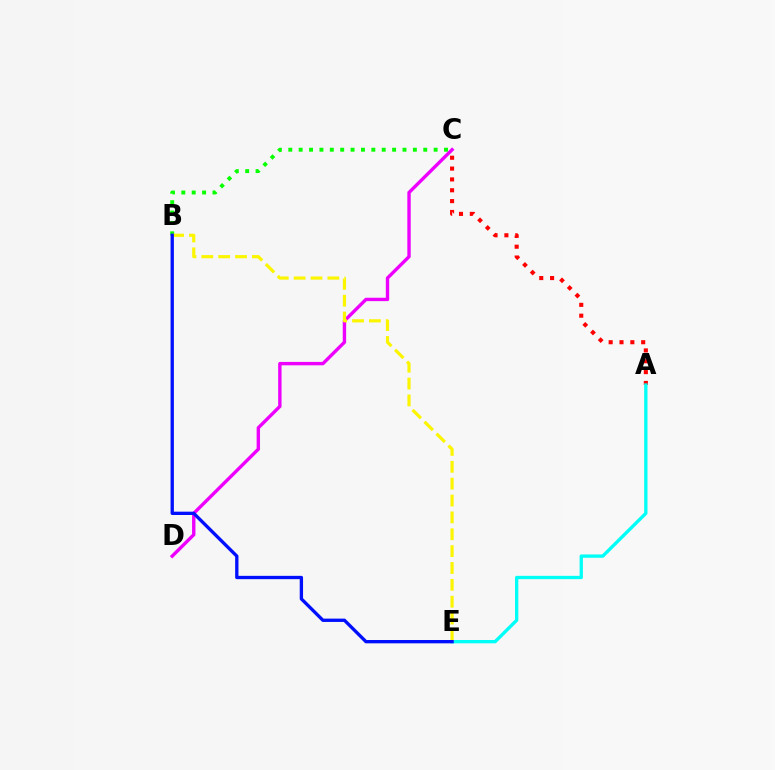{('B', 'C'): [{'color': '#08ff00', 'line_style': 'dotted', 'thickness': 2.82}], ('C', 'D'): [{'color': '#ee00ff', 'line_style': 'solid', 'thickness': 2.44}], ('A', 'C'): [{'color': '#ff0000', 'line_style': 'dotted', 'thickness': 2.95}], ('A', 'E'): [{'color': '#00fff6', 'line_style': 'solid', 'thickness': 2.39}], ('B', 'E'): [{'color': '#fcf500', 'line_style': 'dashed', 'thickness': 2.29}, {'color': '#0010ff', 'line_style': 'solid', 'thickness': 2.39}]}